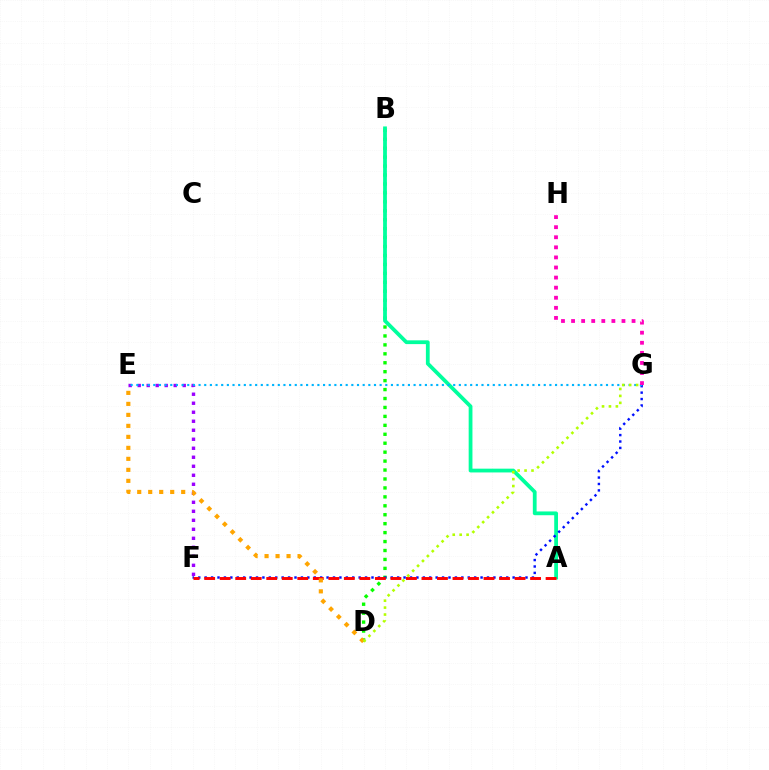{('B', 'D'): [{'color': '#08ff00', 'line_style': 'dotted', 'thickness': 2.43}], ('E', 'F'): [{'color': '#9b00ff', 'line_style': 'dotted', 'thickness': 2.45}], ('A', 'B'): [{'color': '#00ff9d', 'line_style': 'solid', 'thickness': 2.72}], ('F', 'G'): [{'color': '#0010ff', 'line_style': 'dotted', 'thickness': 1.74}], ('E', 'G'): [{'color': '#00b5ff', 'line_style': 'dotted', 'thickness': 1.54}], ('A', 'F'): [{'color': '#ff0000', 'line_style': 'dashed', 'thickness': 2.11}], ('D', 'E'): [{'color': '#ffa500', 'line_style': 'dotted', 'thickness': 2.99}], ('D', 'G'): [{'color': '#b3ff00', 'line_style': 'dotted', 'thickness': 1.88}], ('G', 'H'): [{'color': '#ff00bd', 'line_style': 'dotted', 'thickness': 2.74}]}